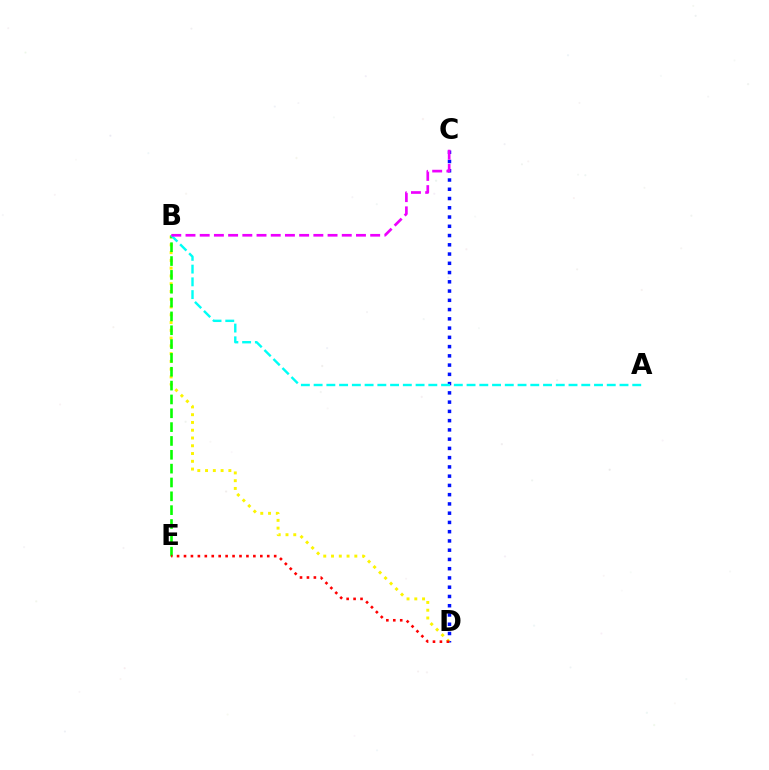{('C', 'D'): [{'color': '#0010ff', 'line_style': 'dotted', 'thickness': 2.51}], ('B', 'D'): [{'color': '#fcf500', 'line_style': 'dotted', 'thickness': 2.11}], ('B', 'E'): [{'color': '#08ff00', 'line_style': 'dashed', 'thickness': 1.88}], ('A', 'B'): [{'color': '#00fff6', 'line_style': 'dashed', 'thickness': 1.73}], ('B', 'C'): [{'color': '#ee00ff', 'line_style': 'dashed', 'thickness': 1.93}], ('D', 'E'): [{'color': '#ff0000', 'line_style': 'dotted', 'thickness': 1.88}]}